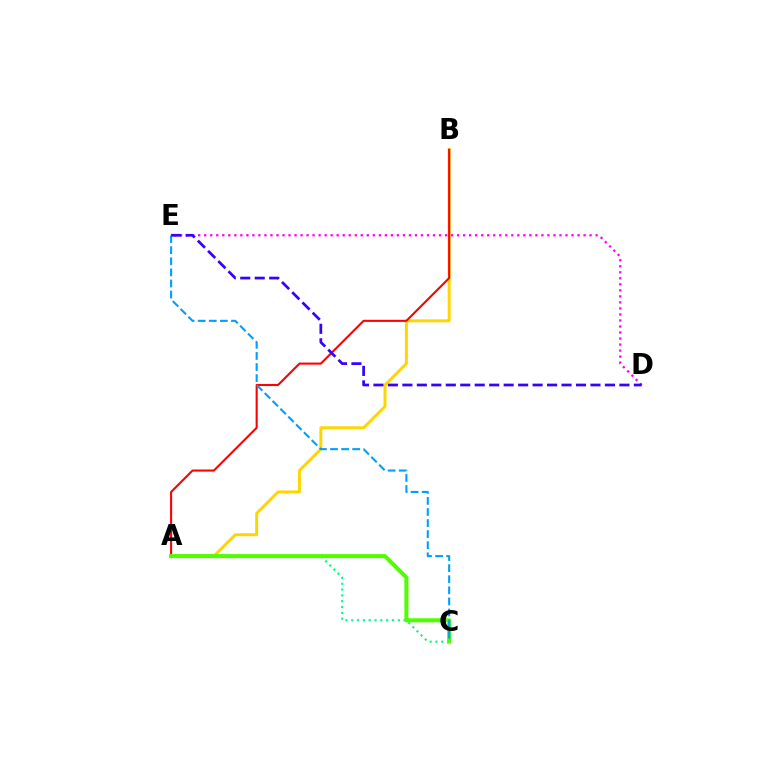{('A', 'B'): [{'color': '#ffd500', 'line_style': 'solid', 'thickness': 2.13}, {'color': '#ff0000', 'line_style': 'solid', 'thickness': 1.51}], ('D', 'E'): [{'color': '#ff00ed', 'line_style': 'dotted', 'thickness': 1.64}, {'color': '#3700ff', 'line_style': 'dashed', 'thickness': 1.97}], ('A', 'C'): [{'color': '#00ff86', 'line_style': 'dotted', 'thickness': 1.58}, {'color': '#4fff00', 'line_style': 'solid', 'thickness': 2.91}], ('C', 'E'): [{'color': '#009eff', 'line_style': 'dashed', 'thickness': 1.51}]}